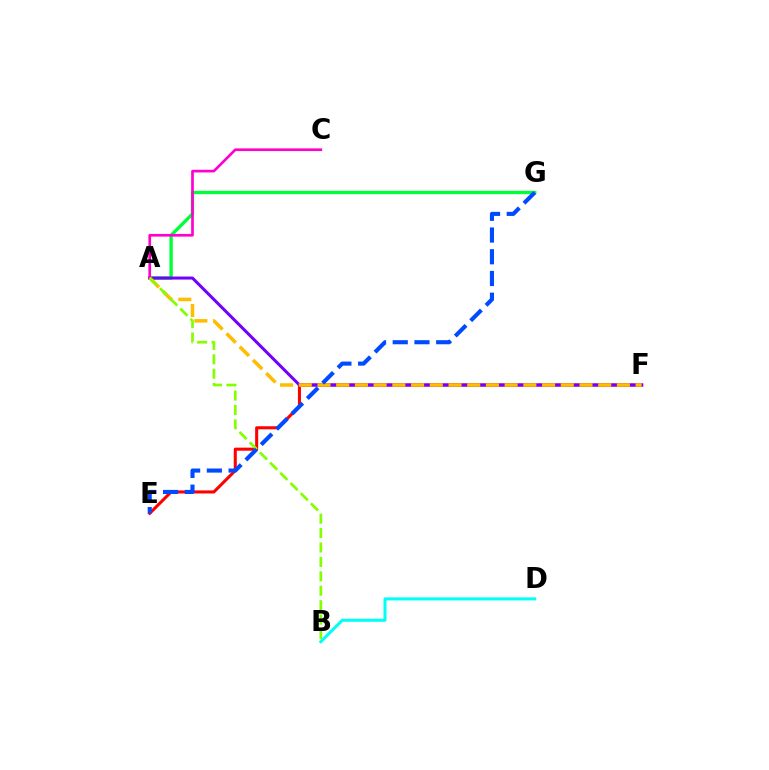{('A', 'G'): [{'color': '#00ff39', 'line_style': 'solid', 'thickness': 2.41}], ('E', 'F'): [{'color': '#ff0000', 'line_style': 'solid', 'thickness': 2.2}], ('A', 'F'): [{'color': '#7200ff', 'line_style': 'solid', 'thickness': 2.17}, {'color': '#ffbd00', 'line_style': 'dashed', 'thickness': 2.54}], ('A', 'C'): [{'color': '#ff00cf', 'line_style': 'solid', 'thickness': 1.93}], ('A', 'B'): [{'color': '#84ff00', 'line_style': 'dashed', 'thickness': 1.96}], ('B', 'D'): [{'color': '#00fff6', 'line_style': 'solid', 'thickness': 2.18}], ('E', 'G'): [{'color': '#004bff', 'line_style': 'dashed', 'thickness': 2.95}]}